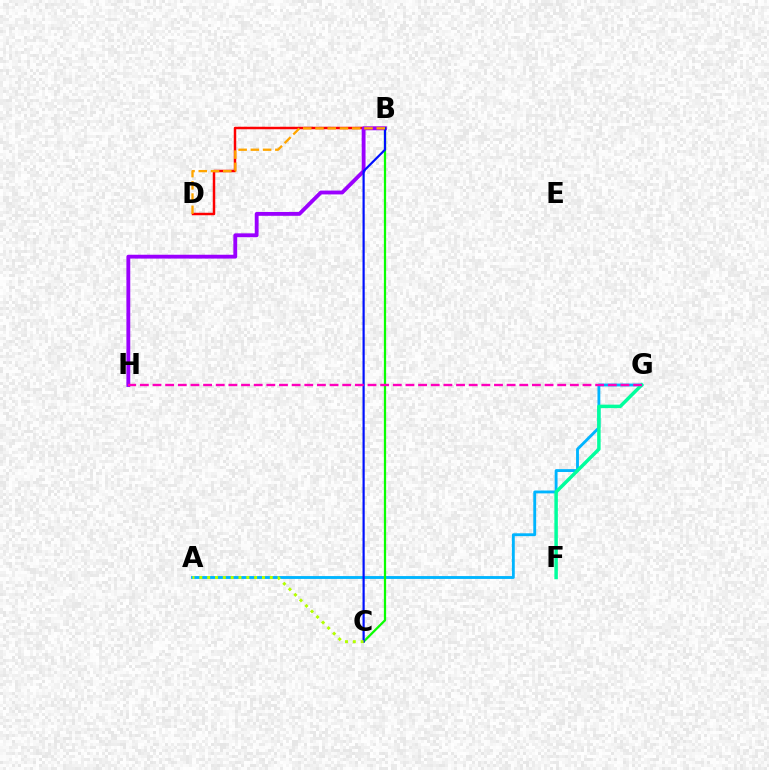{('A', 'G'): [{'color': '#00b5ff', 'line_style': 'solid', 'thickness': 2.06}], ('B', 'D'): [{'color': '#ff0000', 'line_style': 'solid', 'thickness': 1.78}, {'color': '#ffa500', 'line_style': 'dashed', 'thickness': 1.66}], ('F', 'G'): [{'color': '#00ff9d', 'line_style': 'solid', 'thickness': 2.5}], ('B', 'H'): [{'color': '#9b00ff', 'line_style': 'solid', 'thickness': 2.77}], ('B', 'C'): [{'color': '#08ff00', 'line_style': 'solid', 'thickness': 1.62}, {'color': '#0010ff', 'line_style': 'solid', 'thickness': 1.58}], ('G', 'H'): [{'color': '#ff00bd', 'line_style': 'dashed', 'thickness': 1.72}], ('A', 'C'): [{'color': '#b3ff00', 'line_style': 'dotted', 'thickness': 2.13}]}